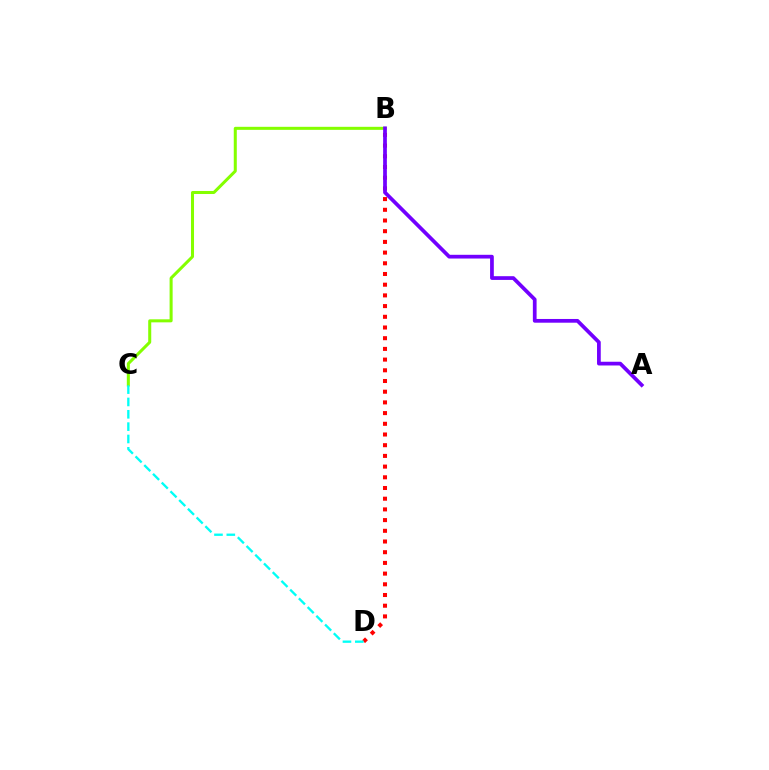{('B', 'C'): [{'color': '#84ff00', 'line_style': 'solid', 'thickness': 2.18}], ('B', 'D'): [{'color': '#ff0000', 'line_style': 'dotted', 'thickness': 2.91}], ('A', 'B'): [{'color': '#7200ff', 'line_style': 'solid', 'thickness': 2.68}], ('C', 'D'): [{'color': '#00fff6', 'line_style': 'dashed', 'thickness': 1.68}]}